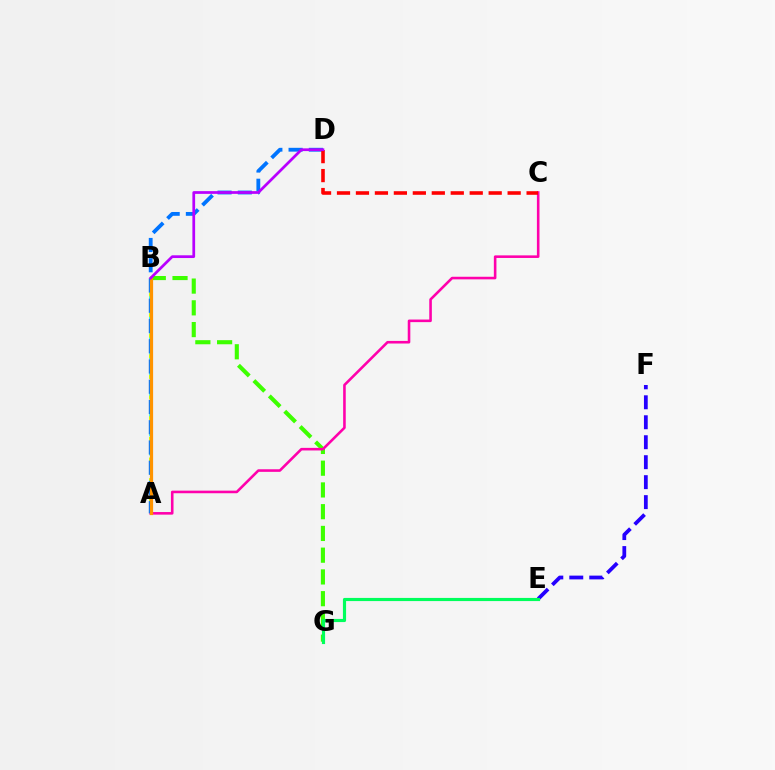{('A', 'B'): [{'color': '#00fff6', 'line_style': 'dashed', 'thickness': 2.61}, {'color': '#d1ff00', 'line_style': 'dotted', 'thickness': 2.8}, {'color': '#ff9400', 'line_style': 'solid', 'thickness': 2.32}], ('B', 'G'): [{'color': '#3dff00', 'line_style': 'dashed', 'thickness': 2.95}], ('A', 'C'): [{'color': '#ff00ac', 'line_style': 'solid', 'thickness': 1.87}], ('E', 'F'): [{'color': '#2500ff', 'line_style': 'dashed', 'thickness': 2.71}], ('E', 'G'): [{'color': '#00ff5c', 'line_style': 'solid', 'thickness': 2.27}], ('A', 'D'): [{'color': '#0074ff', 'line_style': 'dashed', 'thickness': 2.75}], ('C', 'D'): [{'color': '#ff0000', 'line_style': 'dashed', 'thickness': 2.58}], ('B', 'D'): [{'color': '#b900ff', 'line_style': 'solid', 'thickness': 1.97}]}